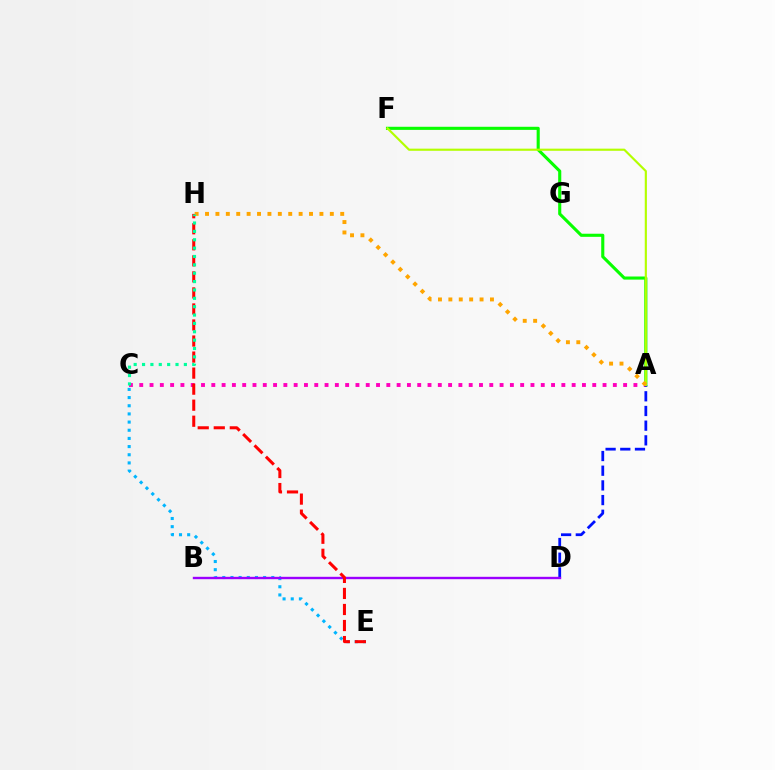{('A', 'F'): [{'color': '#08ff00', 'line_style': 'solid', 'thickness': 2.23}, {'color': '#b3ff00', 'line_style': 'solid', 'thickness': 1.55}], ('C', 'E'): [{'color': '#00b5ff', 'line_style': 'dotted', 'thickness': 2.22}], ('A', 'C'): [{'color': '#ff00bd', 'line_style': 'dotted', 'thickness': 2.8}], ('A', 'D'): [{'color': '#0010ff', 'line_style': 'dashed', 'thickness': 1.99}], ('B', 'D'): [{'color': '#9b00ff', 'line_style': 'solid', 'thickness': 1.71}], ('E', 'H'): [{'color': '#ff0000', 'line_style': 'dashed', 'thickness': 2.18}], ('A', 'H'): [{'color': '#ffa500', 'line_style': 'dotted', 'thickness': 2.83}], ('C', 'H'): [{'color': '#00ff9d', 'line_style': 'dotted', 'thickness': 2.27}]}